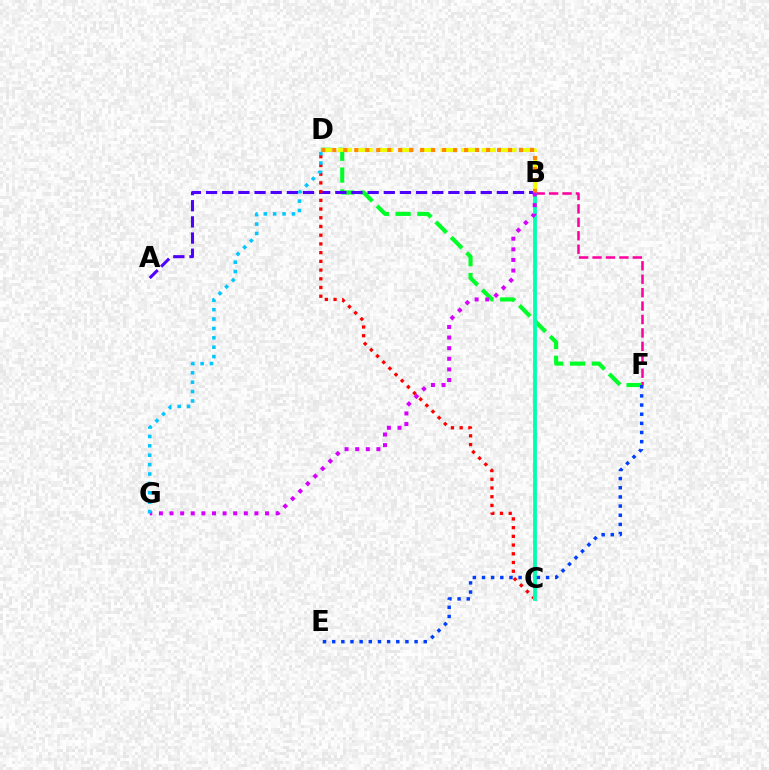{('B', 'F'): [{'color': '#ff00a0', 'line_style': 'dashed', 'thickness': 1.82}], ('D', 'F'): [{'color': '#00ff27', 'line_style': 'dashed', 'thickness': 2.96}], ('B', 'D'): [{'color': '#eeff00', 'line_style': 'dashed', 'thickness': 2.79}, {'color': '#ff8800', 'line_style': 'dotted', 'thickness': 2.98}], ('A', 'B'): [{'color': '#4f00ff', 'line_style': 'dashed', 'thickness': 2.19}], ('B', 'C'): [{'color': '#66ff00', 'line_style': 'dotted', 'thickness': 1.55}, {'color': '#00ffaf', 'line_style': 'solid', 'thickness': 2.72}], ('C', 'D'): [{'color': '#ff0000', 'line_style': 'dotted', 'thickness': 2.37}], ('B', 'G'): [{'color': '#d600ff', 'line_style': 'dotted', 'thickness': 2.88}], ('E', 'F'): [{'color': '#003fff', 'line_style': 'dotted', 'thickness': 2.49}], ('D', 'G'): [{'color': '#00c7ff', 'line_style': 'dotted', 'thickness': 2.55}]}